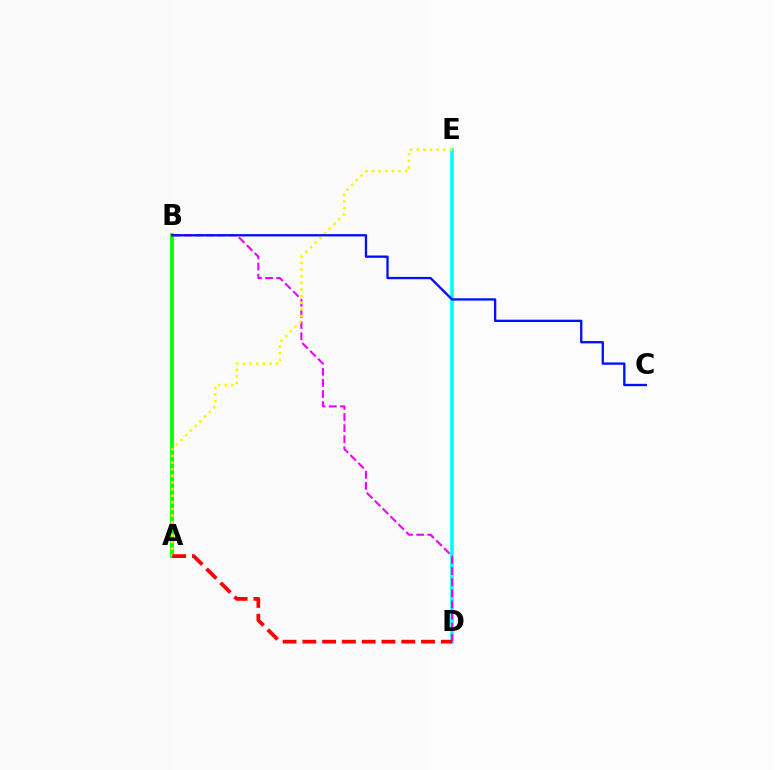{('D', 'E'): [{'color': '#00fff6', 'line_style': 'solid', 'thickness': 2.57}], ('B', 'D'): [{'color': '#ee00ff', 'line_style': 'dashed', 'thickness': 1.51}], ('A', 'B'): [{'color': '#08ff00', 'line_style': 'solid', 'thickness': 2.75}], ('A', 'E'): [{'color': '#fcf500', 'line_style': 'dotted', 'thickness': 1.8}], ('A', 'D'): [{'color': '#ff0000', 'line_style': 'dashed', 'thickness': 2.69}], ('B', 'C'): [{'color': '#0010ff', 'line_style': 'solid', 'thickness': 1.67}]}